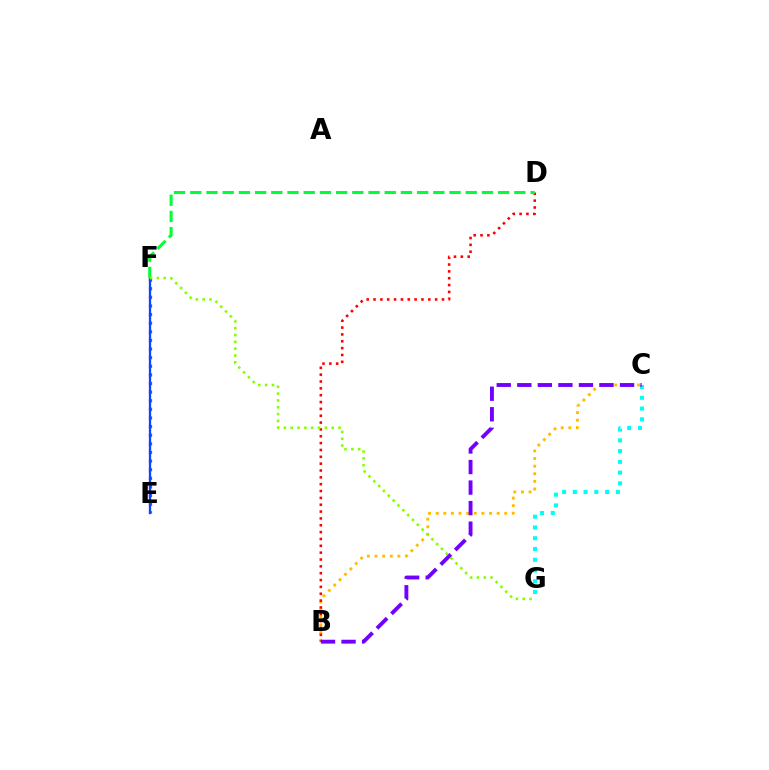{('B', 'C'): [{'color': '#ffbd00', 'line_style': 'dotted', 'thickness': 2.07}, {'color': '#7200ff', 'line_style': 'dashed', 'thickness': 2.79}], ('B', 'D'): [{'color': '#ff0000', 'line_style': 'dotted', 'thickness': 1.86}], ('E', 'F'): [{'color': '#ff00cf', 'line_style': 'dotted', 'thickness': 2.34}, {'color': '#004bff', 'line_style': 'solid', 'thickness': 1.65}], ('C', 'G'): [{'color': '#00fff6', 'line_style': 'dotted', 'thickness': 2.92}], ('D', 'F'): [{'color': '#00ff39', 'line_style': 'dashed', 'thickness': 2.2}], ('F', 'G'): [{'color': '#84ff00', 'line_style': 'dotted', 'thickness': 1.86}]}